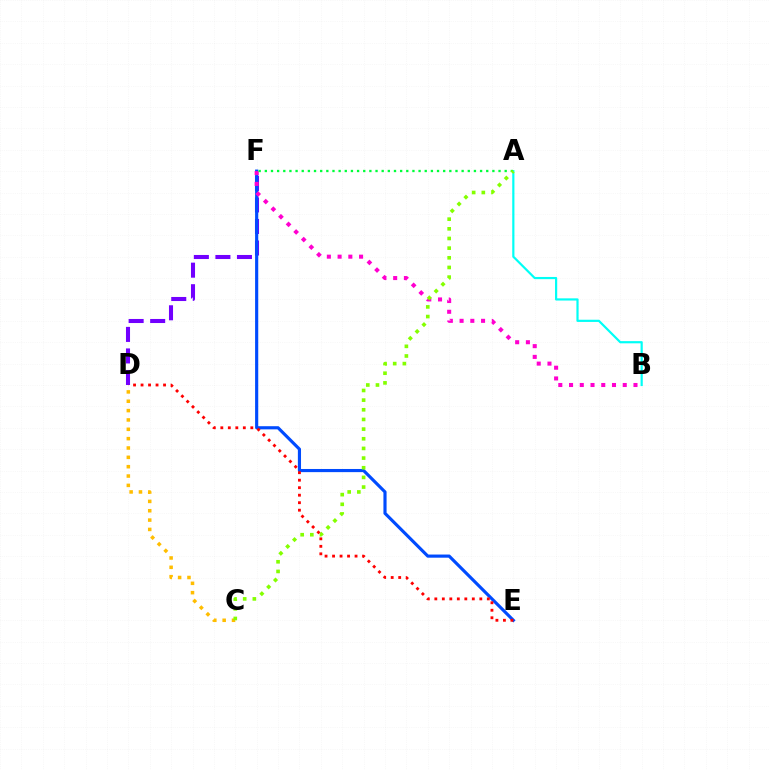{('D', 'F'): [{'color': '#7200ff', 'line_style': 'dashed', 'thickness': 2.93}], ('E', 'F'): [{'color': '#004bff', 'line_style': 'solid', 'thickness': 2.27}], ('B', 'F'): [{'color': '#ff00cf', 'line_style': 'dotted', 'thickness': 2.92}], ('C', 'D'): [{'color': '#ffbd00', 'line_style': 'dotted', 'thickness': 2.54}], ('A', 'B'): [{'color': '#00fff6', 'line_style': 'solid', 'thickness': 1.58}], ('A', 'F'): [{'color': '#00ff39', 'line_style': 'dotted', 'thickness': 1.67}], ('A', 'C'): [{'color': '#84ff00', 'line_style': 'dotted', 'thickness': 2.62}], ('D', 'E'): [{'color': '#ff0000', 'line_style': 'dotted', 'thickness': 2.04}]}